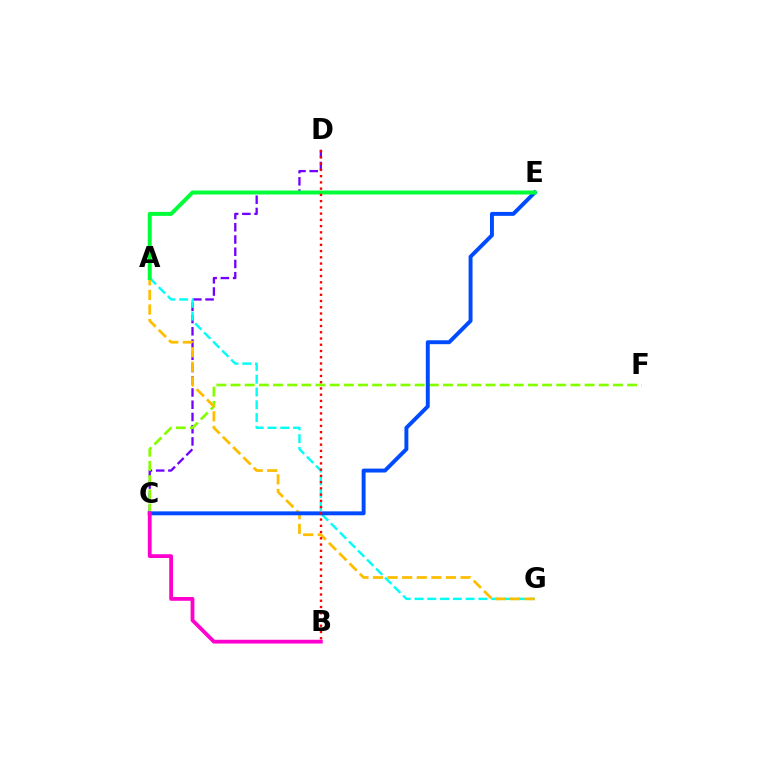{('C', 'D'): [{'color': '#7200ff', 'line_style': 'dashed', 'thickness': 1.66}], ('C', 'F'): [{'color': '#84ff00', 'line_style': 'dashed', 'thickness': 1.92}], ('A', 'G'): [{'color': '#00fff6', 'line_style': 'dashed', 'thickness': 1.74}, {'color': '#ffbd00', 'line_style': 'dashed', 'thickness': 1.98}], ('C', 'E'): [{'color': '#004bff', 'line_style': 'solid', 'thickness': 2.83}], ('B', 'C'): [{'color': '#ff00cf', 'line_style': 'solid', 'thickness': 2.73}], ('A', 'E'): [{'color': '#00ff39', 'line_style': 'solid', 'thickness': 2.87}], ('B', 'D'): [{'color': '#ff0000', 'line_style': 'dotted', 'thickness': 1.7}]}